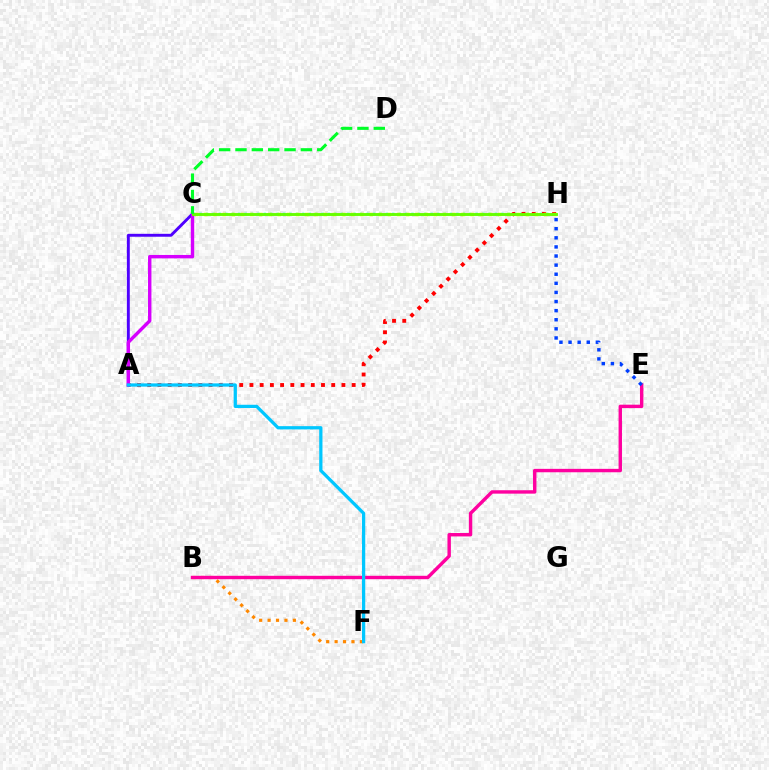{('C', 'H'): [{'color': '#00ffaf', 'line_style': 'dotted', 'thickness': 1.74}, {'color': '#eeff00', 'line_style': 'dotted', 'thickness': 2.5}, {'color': '#66ff00', 'line_style': 'solid', 'thickness': 2.09}], ('A', 'H'): [{'color': '#ff0000', 'line_style': 'dotted', 'thickness': 2.78}], ('A', 'C'): [{'color': '#4f00ff', 'line_style': 'solid', 'thickness': 2.1}, {'color': '#d600ff', 'line_style': 'solid', 'thickness': 2.45}], ('B', 'F'): [{'color': '#ff8800', 'line_style': 'dotted', 'thickness': 2.29}], ('B', 'E'): [{'color': '#ff00a0', 'line_style': 'solid', 'thickness': 2.45}], ('E', 'H'): [{'color': '#003fff', 'line_style': 'dotted', 'thickness': 2.47}], ('A', 'F'): [{'color': '#00c7ff', 'line_style': 'solid', 'thickness': 2.34}], ('C', 'D'): [{'color': '#00ff27', 'line_style': 'dashed', 'thickness': 2.22}]}